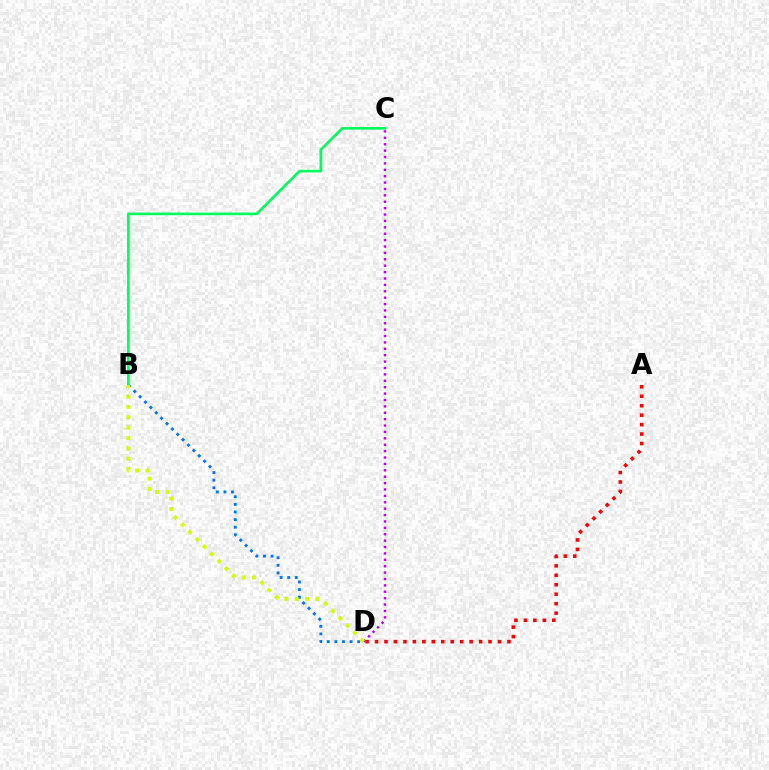{('A', 'D'): [{'color': '#ff0000', 'line_style': 'dotted', 'thickness': 2.57}], ('B', 'D'): [{'color': '#0074ff', 'line_style': 'dotted', 'thickness': 2.06}, {'color': '#d1ff00', 'line_style': 'dotted', 'thickness': 2.81}], ('B', 'C'): [{'color': '#00ff5c', 'line_style': 'solid', 'thickness': 1.88}], ('C', 'D'): [{'color': '#b900ff', 'line_style': 'dotted', 'thickness': 1.74}]}